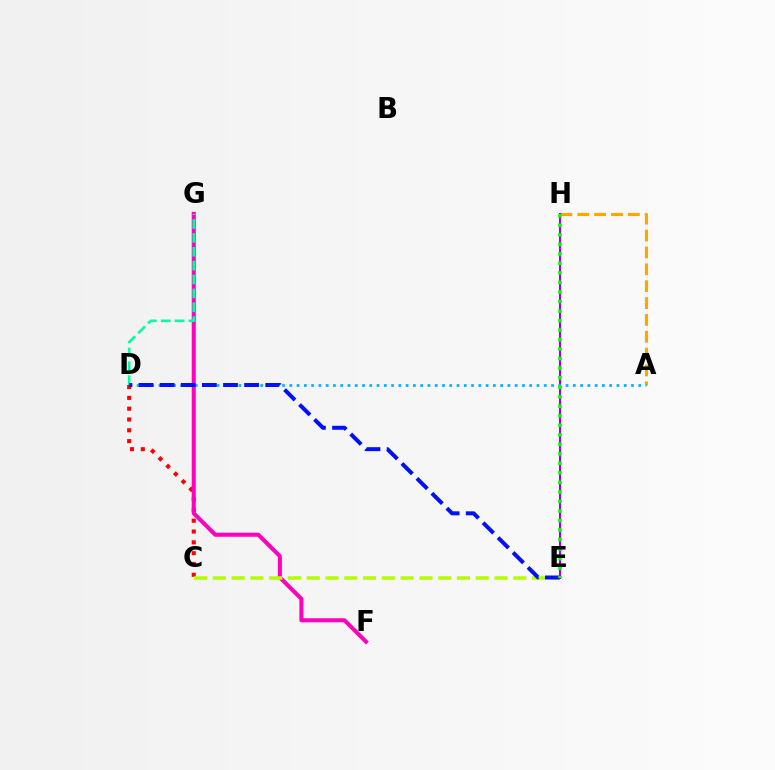{('C', 'D'): [{'color': '#ff0000', 'line_style': 'dotted', 'thickness': 2.94}], ('A', 'H'): [{'color': '#ffa500', 'line_style': 'dashed', 'thickness': 2.29}], ('E', 'H'): [{'color': '#9b00ff', 'line_style': 'solid', 'thickness': 1.5}, {'color': '#08ff00', 'line_style': 'dotted', 'thickness': 2.59}], ('F', 'G'): [{'color': '#ff00bd', 'line_style': 'solid', 'thickness': 2.92}], ('A', 'D'): [{'color': '#00b5ff', 'line_style': 'dotted', 'thickness': 1.98}], ('C', 'E'): [{'color': '#b3ff00', 'line_style': 'dashed', 'thickness': 2.55}], ('D', 'G'): [{'color': '#00ff9d', 'line_style': 'dashed', 'thickness': 1.89}], ('D', 'E'): [{'color': '#0010ff', 'line_style': 'dashed', 'thickness': 2.87}]}